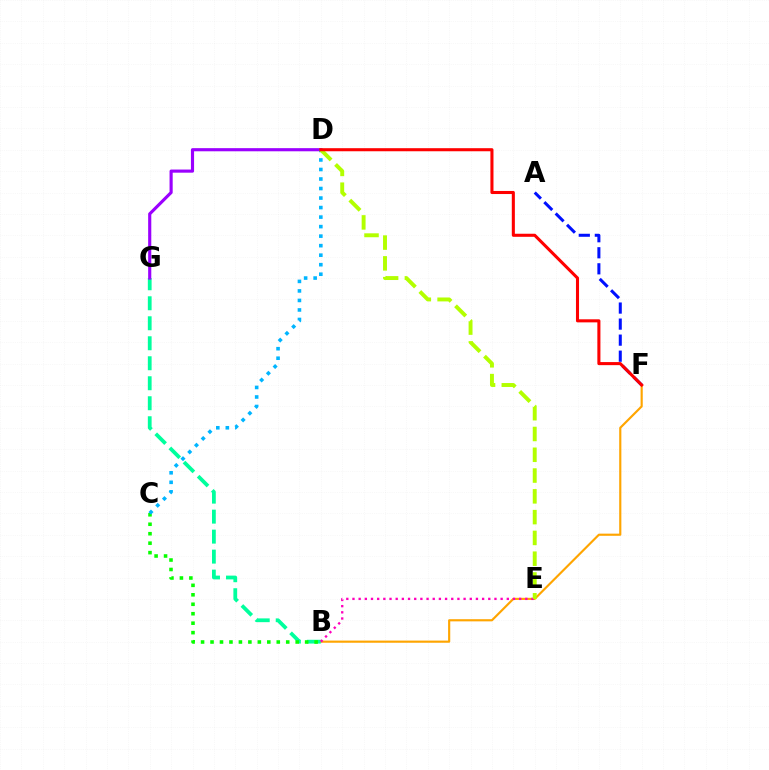{('B', 'F'): [{'color': '#ffa500', 'line_style': 'solid', 'thickness': 1.55}], ('B', 'G'): [{'color': '#00ff9d', 'line_style': 'dashed', 'thickness': 2.72}], ('B', 'E'): [{'color': '#ff00bd', 'line_style': 'dotted', 'thickness': 1.68}], ('D', 'G'): [{'color': '#9b00ff', 'line_style': 'solid', 'thickness': 2.26}], ('A', 'F'): [{'color': '#0010ff', 'line_style': 'dashed', 'thickness': 2.18}], ('B', 'C'): [{'color': '#08ff00', 'line_style': 'dotted', 'thickness': 2.57}], ('C', 'D'): [{'color': '#00b5ff', 'line_style': 'dotted', 'thickness': 2.59}], ('D', 'E'): [{'color': '#b3ff00', 'line_style': 'dashed', 'thickness': 2.82}], ('D', 'F'): [{'color': '#ff0000', 'line_style': 'solid', 'thickness': 2.21}]}